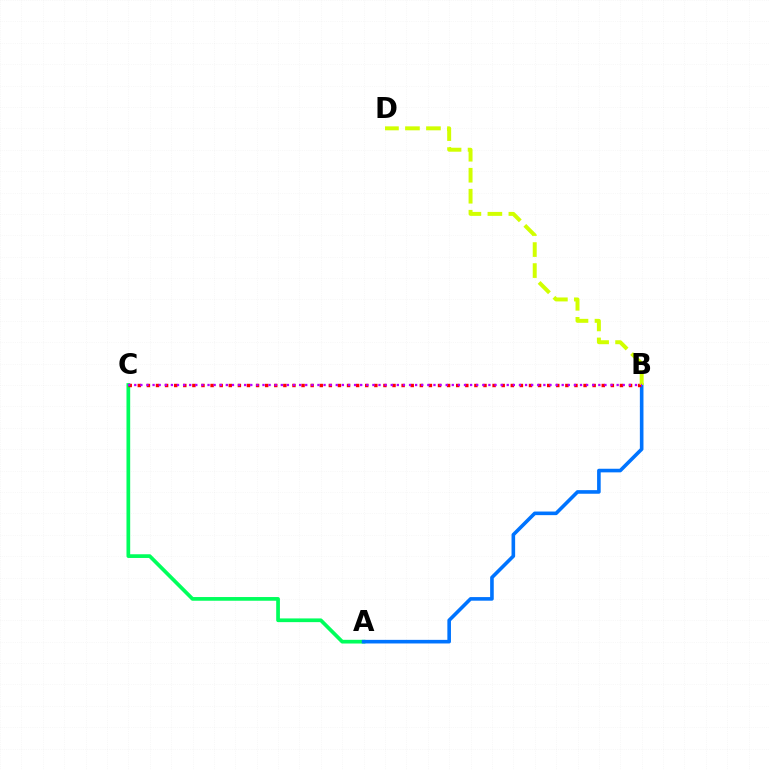{('A', 'C'): [{'color': '#00ff5c', 'line_style': 'solid', 'thickness': 2.67}], ('A', 'B'): [{'color': '#0074ff', 'line_style': 'solid', 'thickness': 2.6}], ('B', 'C'): [{'color': '#ff0000', 'line_style': 'dotted', 'thickness': 2.47}, {'color': '#b900ff', 'line_style': 'dotted', 'thickness': 1.66}], ('B', 'D'): [{'color': '#d1ff00', 'line_style': 'dashed', 'thickness': 2.85}]}